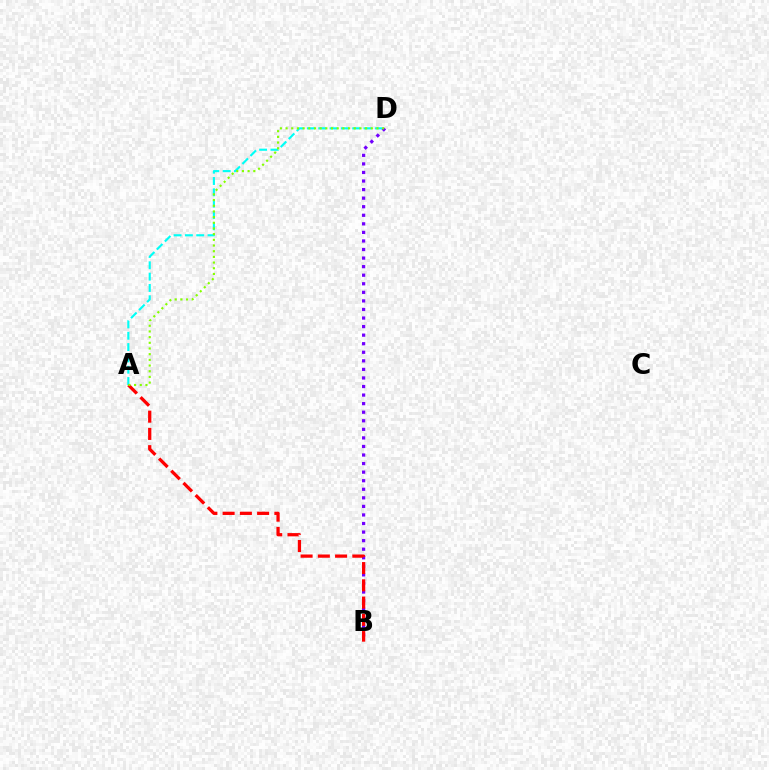{('A', 'D'): [{'color': '#00fff6', 'line_style': 'dashed', 'thickness': 1.54}, {'color': '#84ff00', 'line_style': 'dotted', 'thickness': 1.54}], ('B', 'D'): [{'color': '#7200ff', 'line_style': 'dotted', 'thickness': 2.33}], ('A', 'B'): [{'color': '#ff0000', 'line_style': 'dashed', 'thickness': 2.34}]}